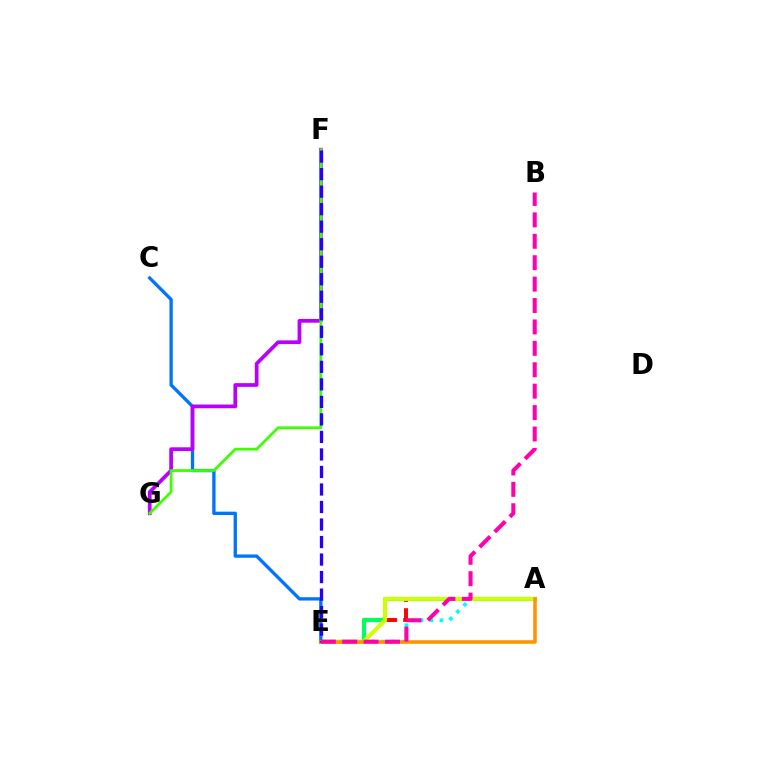{('A', 'E'): [{'color': '#ff0000', 'line_style': 'dashed', 'thickness': 2.83}, {'color': '#00fff6', 'line_style': 'dotted', 'thickness': 2.72}, {'color': '#00ff5c', 'line_style': 'solid', 'thickness': 2.98}, {'color': '#d1ff00', 'line_style': 'solid', 'thickness': 2.85}, {'color': '#ff9400', 'line_style': 'solid', 'thickness': 2.56}], ('C', 'E'): [{'color': '#0074ff', 'line_style': 'solid', 'thickness': 2.4}], ('F', 'G'): [{'color': '#b900ff', 'line_style': 'solid', 'thickness': 2.68}, {'color': '#3dff00', 'line_style': 'solid', 'thickness': 1.98}], ('E', 'F'): [{'color': '#2500ff', 'line_style': 'dashed', 'thickness': 2.38}], ('B', 'E'): [{'color': '#ff00ac', 'line_style': 'dashed', 'thickness': 2.91}]}